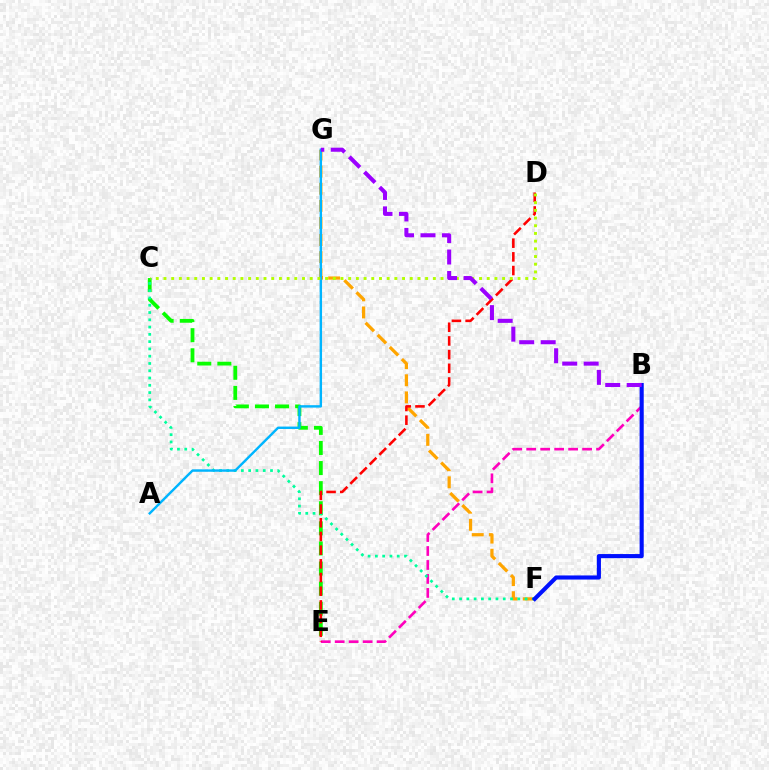{('F', 'G'): [{'color': '#ffa500', 'line_style': 'dashed', 'thickness': 2.32}], ('C', 'E'): [{'color': '#08ff00', 'line_style': 'dashed', 'thickness': 2.73}], ('B', 'E'): [{'color': '#ff00bd', 'line_style': 'dashed', 'thickness': 1.9}], ('C', 'F'): [{'color': '#00ff9d', 'line_style': 'dotted', 'thickness': 1.98}], ('A', 'G'): [{'color': '#00b5ff', 'line_style': 'solid', 'thickness': 1.74}], ('B', 'F'): [{'color': '#0010ff', 'line_style': 'solid', 'thickness': 2.96}], ('D', 'E'): [{'color': '#ff0000', 'line_style': 'dashed', 'thickness': 1.86}], ('C', 'D'): [{'color': '#b3ff00', 'line_style': 'dotted', 'thickness': 2.09}], ('B', 'G'): [{'color': '#9b00ff', 'line_style': 'dashed', 'thickness': 2.92}]}